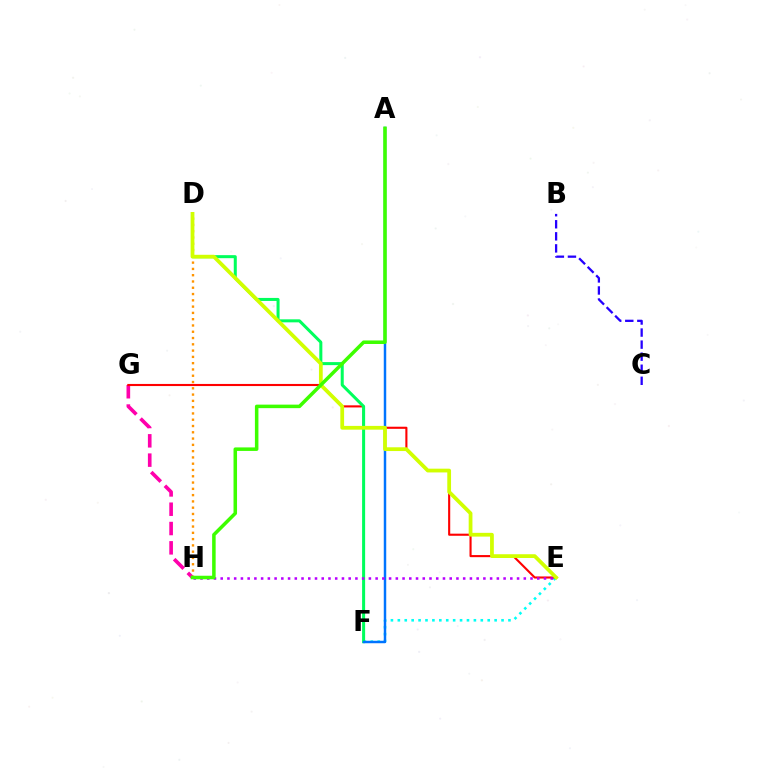{('E', 'F'): [{'color': '#00fff6', 'line_style': 'dotted', 'thickness': 1.88}], ('G', 'H'): [{'color': '#ff00ac', 'line_style': 'dashed', 'thickness': 2.62}], ('D', 'H'): [{'color': '#ff9400', 'line_style': 'dotted', 'thickness': 1.71}], ('E', 'G'): [{'color': '#ff0000', 'line_style': 'solid', 'thickness': 1.52}], ('D', 'F'): [{'color': '#00ff5c', 'line_style': 'solid', 'thickness': 2.18}], ('A', 'F'): [{'color': '#0074ff', 'line_style': 'solid', 'thickness': 1.78}], ('E', 'H'): [{'color': '#b900ff', 'line_style': 'dotted', 'thickness': 1.83}], ('D', 'E'): [{'color': '#d1ff00', 'line_style': 'solid', 'thickness': 2.71}], ('B', 'C'): [{'color': '#2500ff', 'line_style': 'dashed', 'thickness': 1.64}], ('A', 'H'): [{'color': '#3dff00', 'line_style': 'solid', 'thickness': 2.54}]}